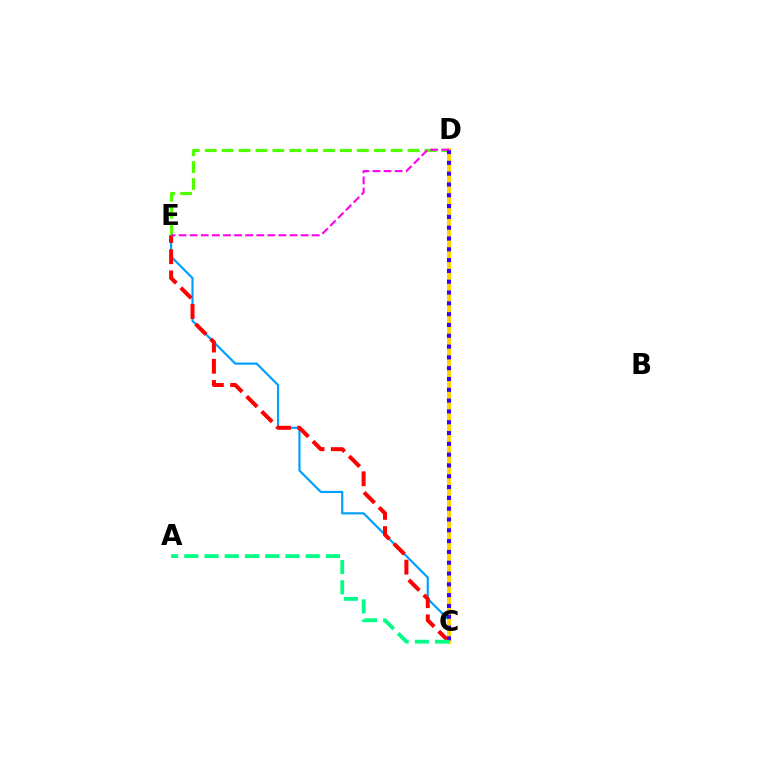{('C', 'E'): [{'color': '#009eff', 'line_style': 'solid', 'thickness': 1.55}, {'color': '#ff0000', 'line_style': 'dashed', 'thickness': 2.88}], ('D', 'E'): [{'color': '#4fff00', 'line_style': 'dashed', 'thickness': 2.3}, {'color': '#ff00ed', 'line_style': 'dashed', 'thickness': 1.51}], ('C', 'D'): [{'color': '#ffd500', 'line_style': 'solid', 'thickness': 2.9}, {'color': '#3700ff', 'line_style': 'dotted', 'thickness': 2.94}], ('A', 'C'): [{'color': '#00ff86', 'line_style': 'dashed', 'thickness': 2.75}]}